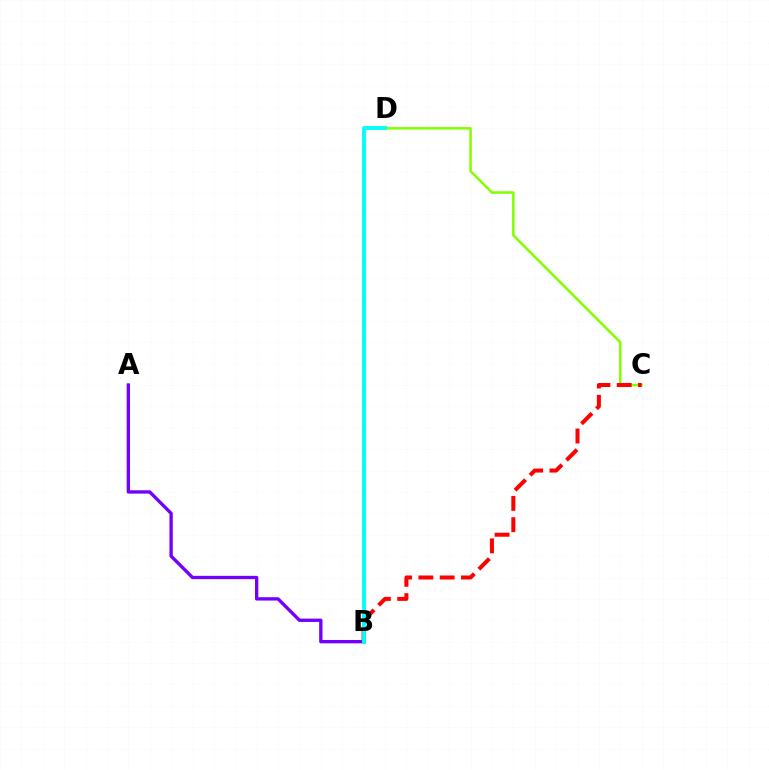{('C', 'D'): [{'color': '#84ff00', 'line_style': 'solid', 'thickness': 1.83}], ('A', 'B'): [{'color': '#7200ff', 'line_style': 'solid', 'thickness': 2.4}], ('B', 'C'): [{'color': '#ff0000', 'line_style': 'dashed', 'thickness': 2.89}], ('B', 'D'): [{'color': '#00fff6', 'line_style': 'solid', 'thickness': 2.8}]}